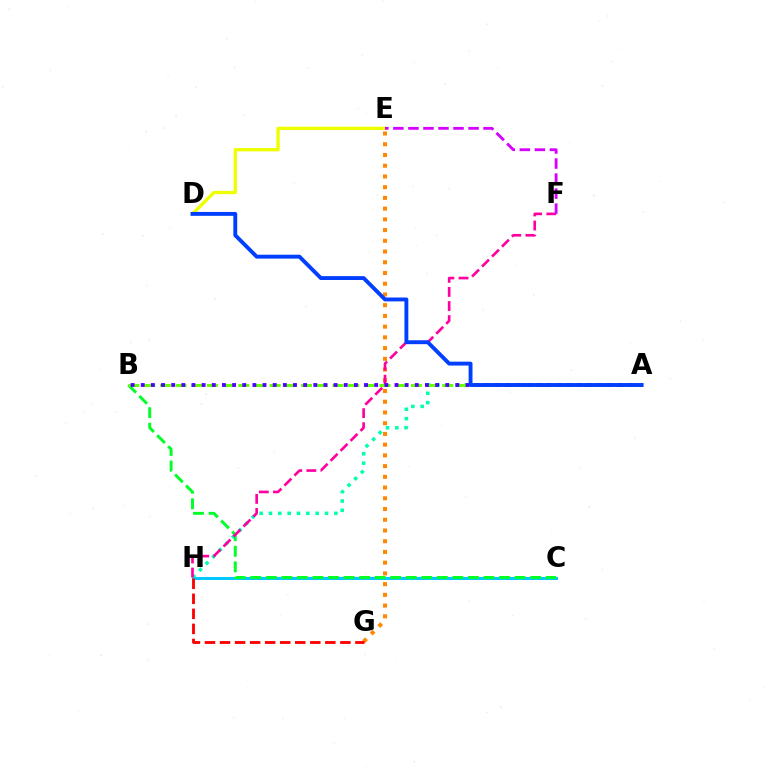{('D', 'E'): [{'color': '#eeff00', 'line_style': 'solid', 'thickness': 2.4}], ('C', 'H'): [{'color': '#00c7ff', 'line_style': 'solid', 'thickness': 2.18}], ('E', 'G'): [{'color': '#ff8800', 'line_style': 'dotted', 'thickness': 2.92}], ('B', 'C'): [{'color': '#00ff27', 'line_style': 'dashed', 'thickness': 2.11}], ('A', 'H'): [{'color': '#00ffaf', 'line_style': 'dotted', 'thickness': 2.54}], ('F', 'H'): [{'color': '#ff00a0', 'line_style': 'dashed', 'thickness': 1.92}], ('E', 'F'): [{'color': '#d600ff', 'line_style': 'dashed', 'thickness': 2.04}], ('A', 'B'): [{'color': '#66ff00', 'line_style': 'dashed', 'thickness': 2.13}, {'color': '#4f00ff', 'line_style': 'dotted', 'thickness': 2.76}], ('A', 'D'): [{'color': '#003fff', 'line_style': 'solid', 'thickness': 2.8}], ('G', 'H'): [{'color': '#ff0000', 'line_style': 'dashed', 'thickness': 2.04}]}